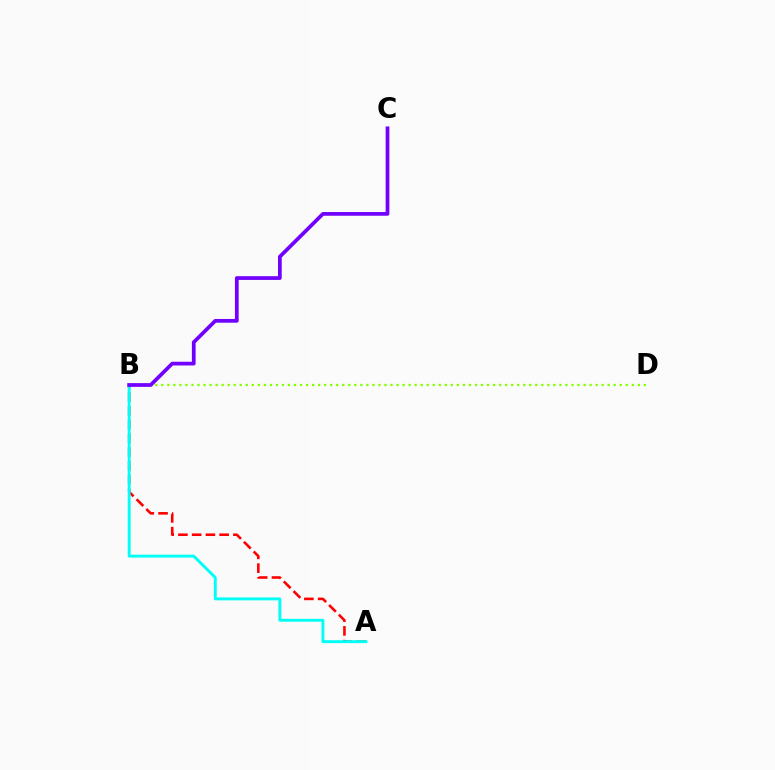{('A', 'B'): [{'color': '#ff0000', 'line_style': 'dashed', 'thickness': 1.87}, {'color': '#00fff6', 'line_style': 'solid', 'thickness': 2.09}], ('B', 'D'): [{'color': '#84ff00', 'line_style': 'dotted', 'thickness': 1.64}], ('B', 'C'): [{'color': '#7200ff', 'line_style': 'solid', 'thickness': 2.69}]}